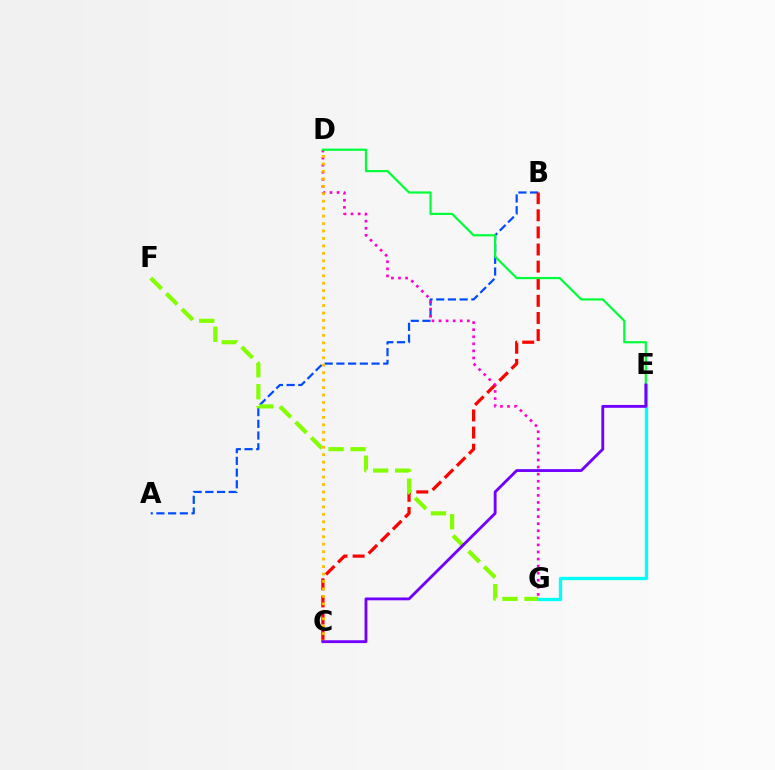{('E', 'G'): [{'color': '#00fff6', 'line_style': 'solid', 'thickness': 2.38}], ('A', 'B'): [{'color': '#004bff', 'line_style': 'dashed', 'thickness': 1.59}], ('B', 'C'): [{'color': '#ff0000', 'line_style': 'dashed', 'thickness': 2.33}], ('D', 'G'): [{'color': '#ff00cf', 'line_style': 'dotted', 'thickness': 1.92}], ('F', 'G'): [{'color': '#84ff00', 'line_style': 'dashed', 'thickness': 2.99}], ('D', 'E'): [{'color': '#00ff39', 'line_style': 'solid', 'thickness': 1.59}], ('C', 'D'): [{'color': '#ffbd00', 'line_style': 'dotted', 'thickness': 2.03}], ('C', 'E'): [{'color': '#7200ff', 'line_style': 'solid', 'thickness': 2.05}]}